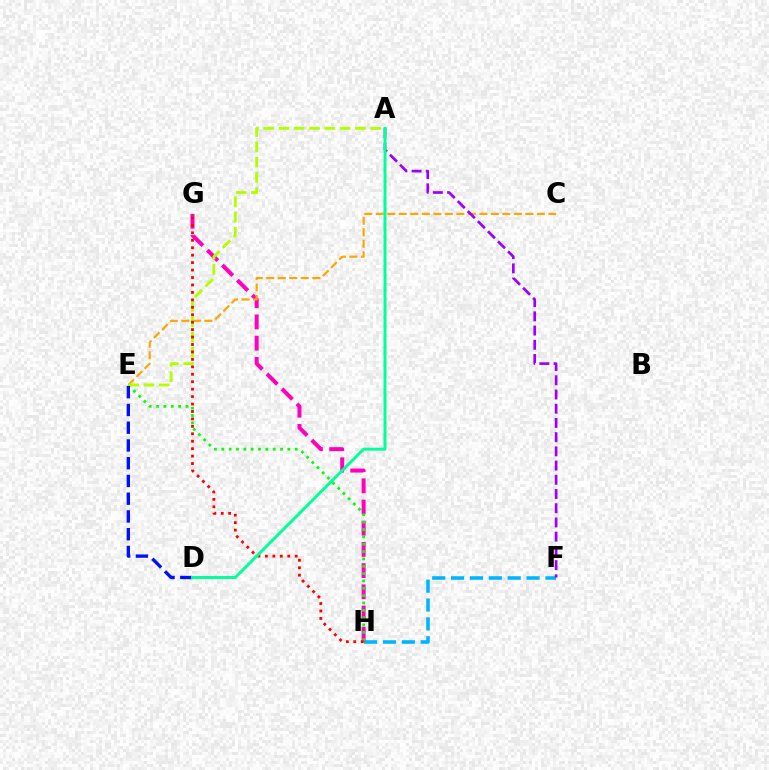{('F', 'H'): [{'color': '#00b5ff', 'line_style': 'dashed', 'thickness': 2.56}], ('G', 'H'): [{'color': '#ff00bd', 'line_style': 'dashed', 'thickness': 2.88}, {'color': '#ff0000', 'line_style': 'dotted', 'thickness': 2.02}], ('C', 'E'): [{'color': '#ffa500', 'line_style': 'dashed', 'thickness': 1.56}], ('E', 'H'): [{'color': '#08ff00', 'line_style': 'dotted', 'thickness': 2.0}], ('A', 'E'): [{'color': '#b3ff00', 'line_style': 'dashed', 'thickness': 2.08}], ('D', 'E'): [{'color': '#0010ff', 'line_style': 'dashed', 'thickness': 2.41}], ('A', 'F'): [{'color': '#9b00ff', 'line_style': 'dashed', 'thickness': 1.93}], ('A', 'D'): [{'color': '#00ff9d', 'line_style': 'solid', 'thickness': 2.12}]}